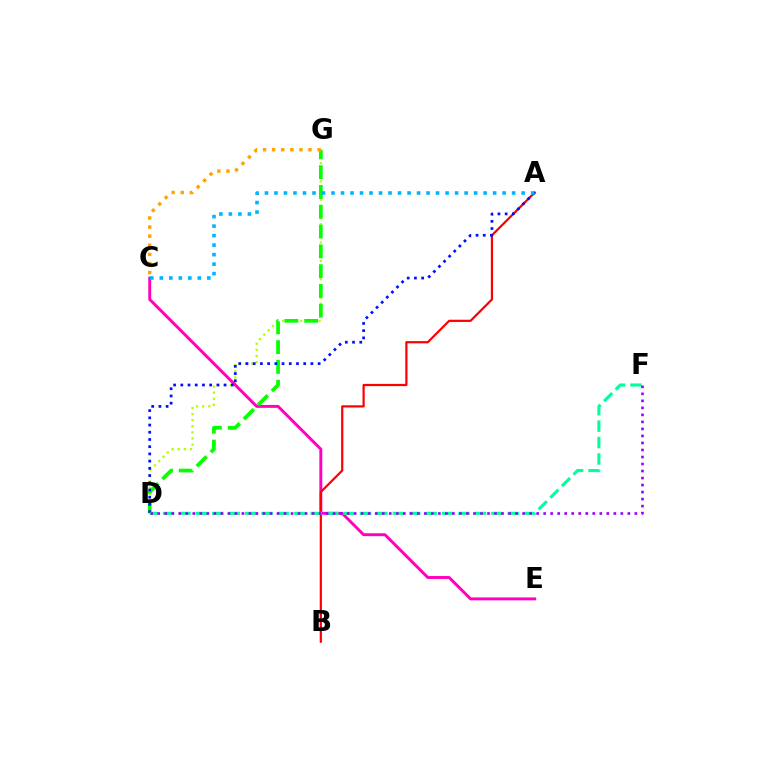{('D', 'G'): [{'color': '#b3ff00', 'line_style': 'dotted', 'thickness': 1.66}, {'color': '#08ff00', 'line_style': 'dashed', 'thickness': 2.69}], ('C', 'E'): [{'color': '#ff00bd', 'line_style': 'solid', 'thickness': 2.1}], ('A', 'B'): [{'color': '#ff0000', 'line_style': 'solid', 'thickness': 1.59}], ('A', 'D'): [{'color': '#0010ff', 'line_style': 'dotted', 'thickness': 1.96}], ('A', 'C'): [{'color': '#00b5ff', 'line_style': 'dotted', 'thickness': 2.58}], ('D', 'F'): [{'color': '#00ff9d', 'line_style': 'dashed', 'thickness': 2.23}, {'color': '#9b00ff', 'line_style': 'dotted', 'thickness': 1.91}], ('C', 'G'): [{'color': '#ffa500', 'line_style': 'dotted', 'thickness': 2.47}]}